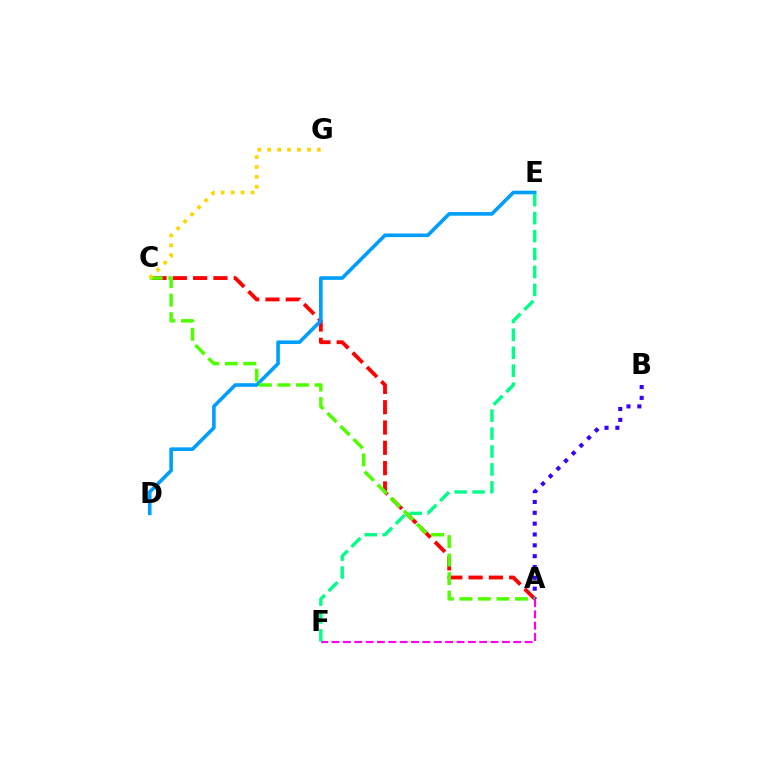{('A', 'C'): [{'color': '#ff0000', 'line_style': 'dashed', 'thickness': 2.76}, {'color': '#4fff00', 'line_style': 'dashed', 'thickness': 2.51}], ('D', 'E'): [{'color': '#009eff', 'line_style': 'solid', 'thickness': 2.6}], ('A', 'B'): [{'color': '#3700ff', 'line_style': 'dotted', 'thickness': 2.95}], ('A', 'F'): [{'color': '#ff00ed', 'line_style': 'dashed', 'thickness': 1.54}], ('C', 'G'): [{'color': '#ffd500', 'line_style': 'dotted', 'thickness': 2.7}], ('E', 'F'): [{'color': '#00ff86', 'line_style': 'dashed', 'thickness': 2.44}]}